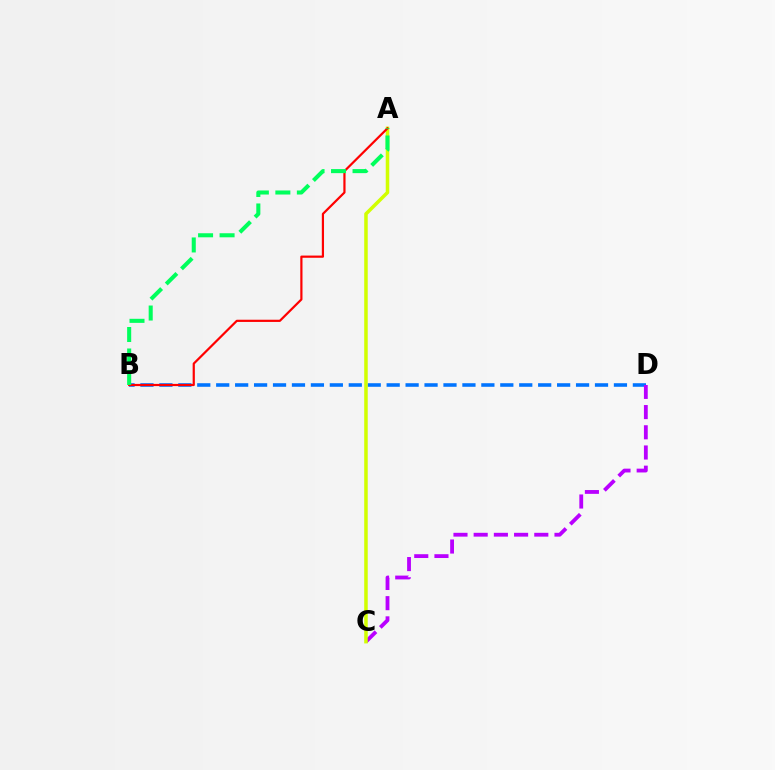{('B', 'D'): [{'color': '#0074ff', 'line_style': 'dashed', 'thickness': 2.57}], ('C', 'D'): [{'color': '#b900ff', 'line_style': 'dashed', 'thickness': 2.74}], ('A', 'C'): [{'color': '#d1ff00', 'line_style': 'solid', 'thickness': 2.53}], ('A', 'B'): [{'color': '#ff0000', 'line_style': 'solid', 'thickness': 1.59}, {'color': '#00ff5c', 'line_style': 'dashed', 'thickness': 2.92}]}